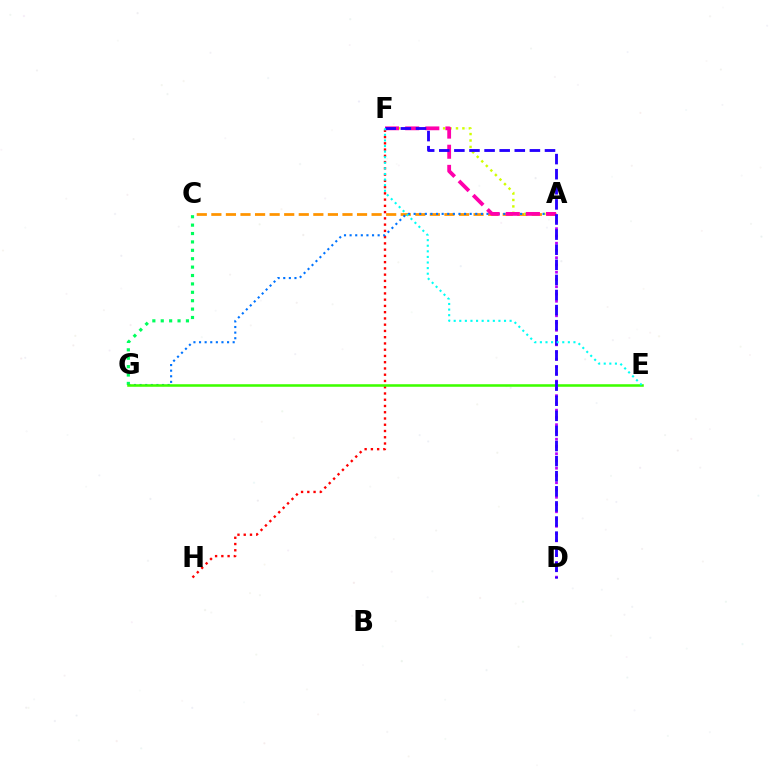{('A', 'C'): [{'color': '#ff9400', 'line_style': 'dashed', 'thickness': 1.98}], ('C', 'G'): [{'color': '#00ff5c', 'line_style': 'dotted', 'thickness': 2.28}], ('F', 'H'): [{'color': '#ff0000', 'line_style': 'dotted', 'thickness': 1.7}], ('A', 'F'): [{'color': '#d1ff00', 'line_style': 'dotted', 'thickness': 1.75}, {'color': '#ff00ac', 'line_style': 'dashed', 'thickness': 2.74}], ('A', 'G'): [{'color': '#0074ff', 'line_style': 'dotted', 'thickness': 1.52}], ('E', 'G'): [{'color': '#3dff00', 'line_style': 'solid', 'thickness': 1.84}], ('A', 'D'): [{'color': '#b900ff', 'line_style': 'dotted', 'thickness': 1.97}], ('D', 'F'): [{'color': '#2500ff', 'line_style': 'dashed', 'thickness': 2.05}], ('E', 'F'): [{'color': '#00fff6', 'line_style': 'dotted', 'thickness': 1.52}]}